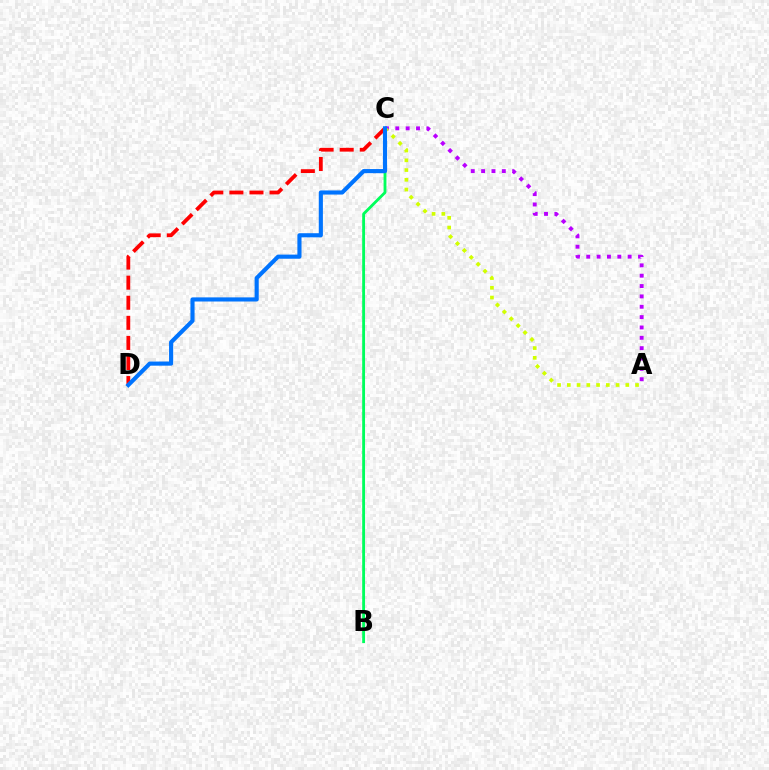{('A', 'C'): [{'color': '#b900ff', 'line_style': 'dotted', 'thickness': 2.81}, {'color': '#d1ff00', 'line_style': 'dotted', 'thickness': 2.65}], ('B', 'C'): [{'color': '#00ff5c', 'line_style': 'solid', 'thickness': 2.04}], ('C', 'D'): [{'color': '#ff0000', 'line_style': 'dashed', 'thickness': 2.73}, {'color': '#0074ff', 'line_style': 'solid', 'thickness': 2.97}]}